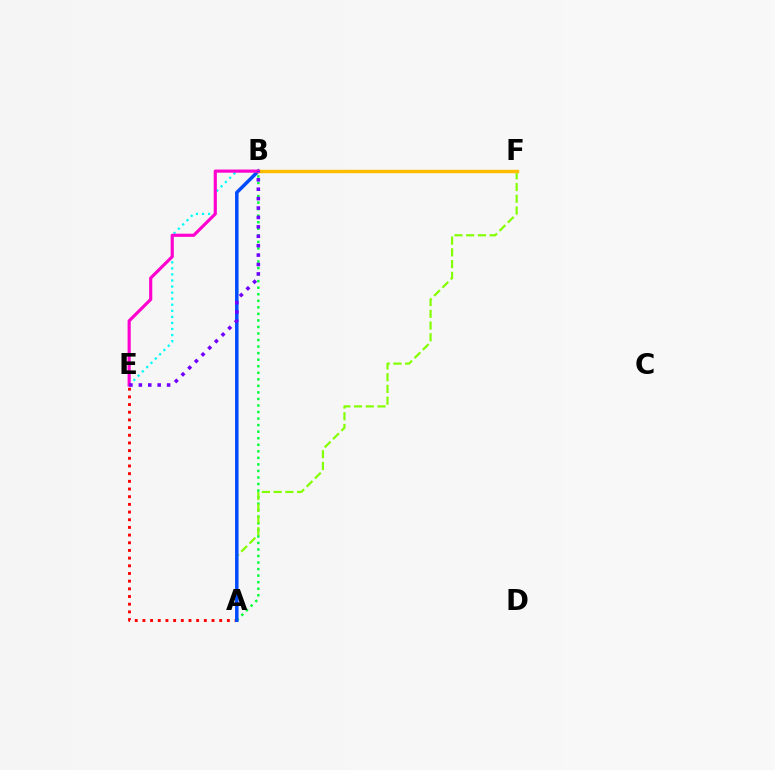{('A', 'B'): [{'color': '#00ff39', 'line_style': 'dotted', 'thickness': 1.78}, {'color': '#004bff', 'line_style': 'solid', 'thickness': 2.51}], ('A', 'F'): [{'color': '#84ff00', 'line_style': 'dashed', 'thickness': 1.59}], ('A', 'E'): [{'color': '#ff0000', 'line_style': 'dotted', 'thickness': 2.09}], ('B', 'E'): [{'color': '#00fff6', 'line_style': 'dotted', 'thickness': 1.65}, {'color': '#ff00cf', 'line_style': 'solid', 'thickness': 2.27}, {'color': '#7200ff', 'line_style': 'dotted', 'thickness': 2.56}], ('B', 'F'): [{'color': '#ffbd00', 'line_style': 'solid', 'thickness': 2.46}]}